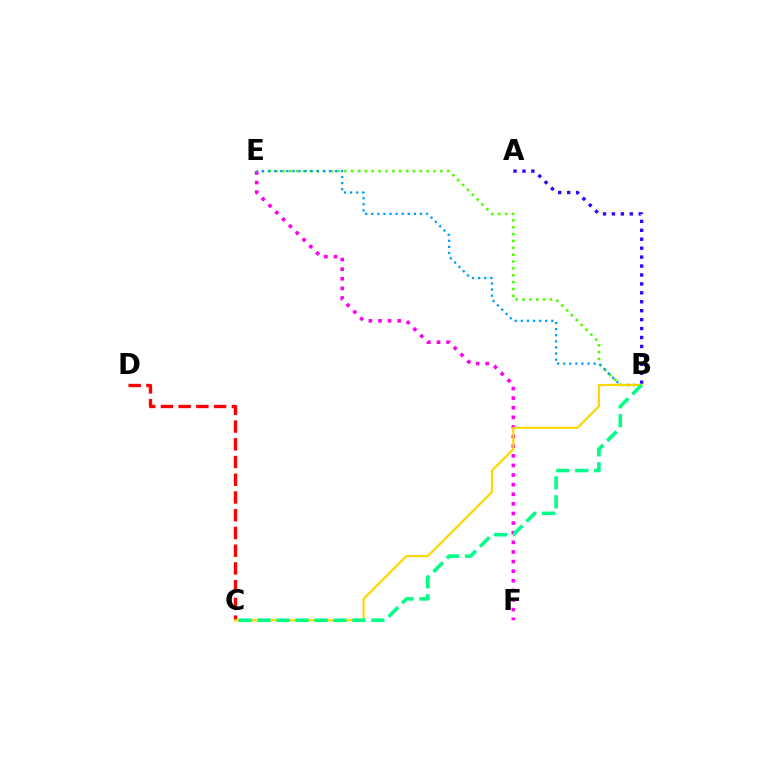{('A', 'B'): [{'color': '#3700ff', 'line_style': 'dotted', 'thickness': 2.43}], ('E', 'F'): [{'color': '#ff00ed', 'line_style': 'dotted', 'thickness': 2.61}], ('B', 'E'): [{'color': '#4fff00', 'line_style': 'dotted', 'thickness': 1.87}, {'color': '#009eff', 'line_style': 'dotted', 'thickness': 1.65}], ('C', 'D'): [{'color': '#ff0000', 'line_style': 'dashed', 'thickness': 2.41}], ('B', 'C'): [{'color': '#ffd500', 'line_style': 'solid', 'thickness': 1.56}, {'color': '#00ff86', 'line_style': 'dashed', 'thickness': 2.58}]}